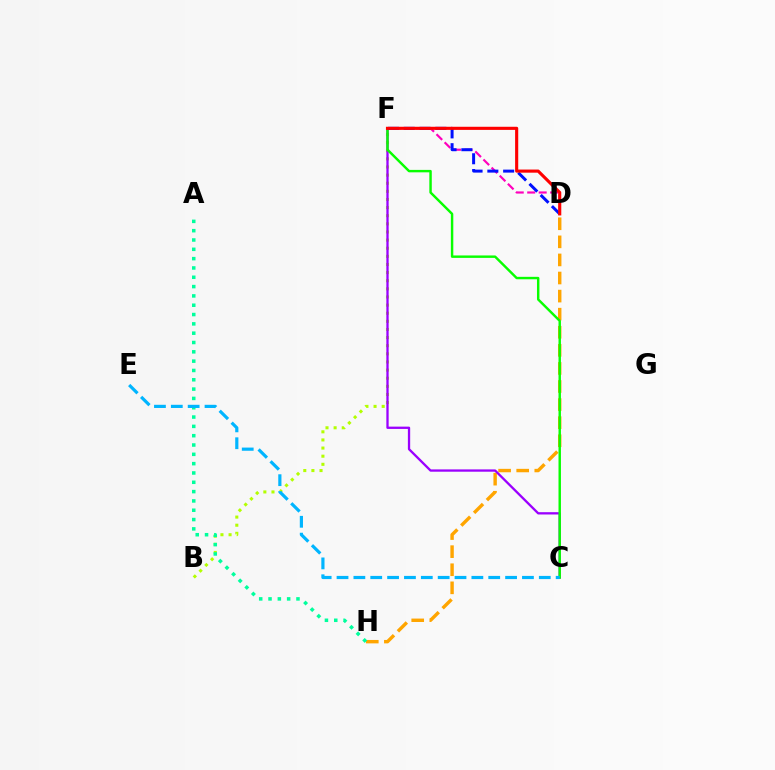{('B', 'F'): [{'color': '#b3ff00', 'line_style': 'dotted', 'thickness': 2.21}], ('D', 'H'): [{'color': '#ffa500', 'line_style': 'dashed', 'thickness': 2.46}], ('C', 'F'): [{'color': '#9b00ff', 'line_style': 'solid', 'thickness': 1.66}, {'color': '#08ff00', 'line_style': 'solid', 'thickness': 1.75}], ('A', 'H'): [{'color': '#00ff9d', 'line_style': 'dotted', 'thickness': 2.53}], ('D', 'F'): [{'color': '#ff00bd', 'line_style': 'dashed', 'thickness': 1.56}, {'color': '#0010ff', 'line_style': 'dashed', 'thickness': 2.15}, {'color': '#ff0000', 'line_style': 'solid', 'thickness': 2.25}], ('C', 'E'): [{'color': '#00b5ff', 'line_style': 'dashed', 'thickness': 2.29}]}